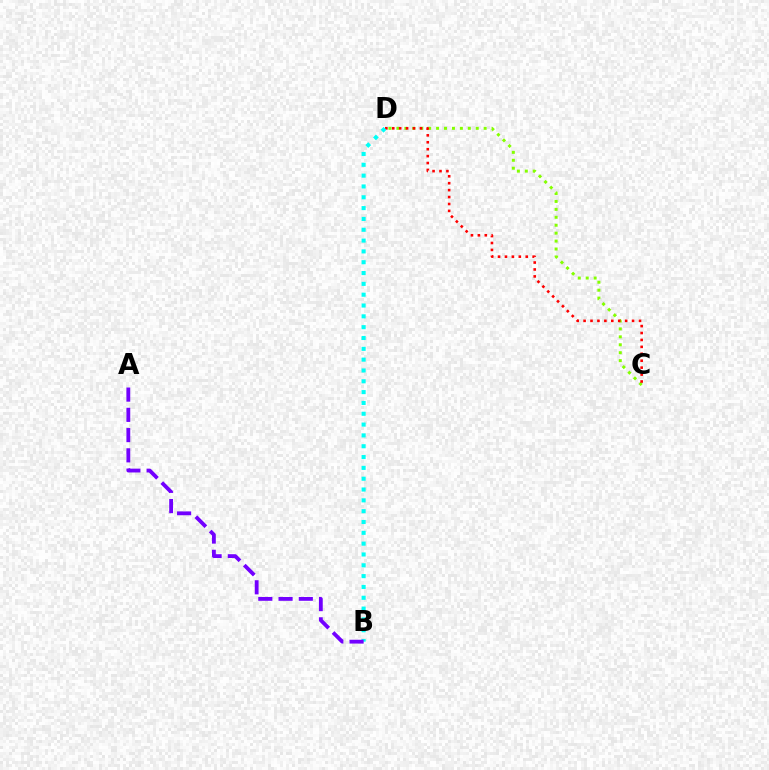{('C', 'D'): [{'color': '#84ff00', 'line_style': 'dotted', 'thickness': 2.16}, {'color': '#ff0000', 'line_style': 'dotted', 'thickness': 1.88}], ('B', 'D'): [{'color': '#00fff6', 'line_style': 'dotted', 'thickness': 2.94}], ('A', 'B'): [{'color': '#7200ff', 'line_style': 'dashed', 'thickness': 2.75}]}